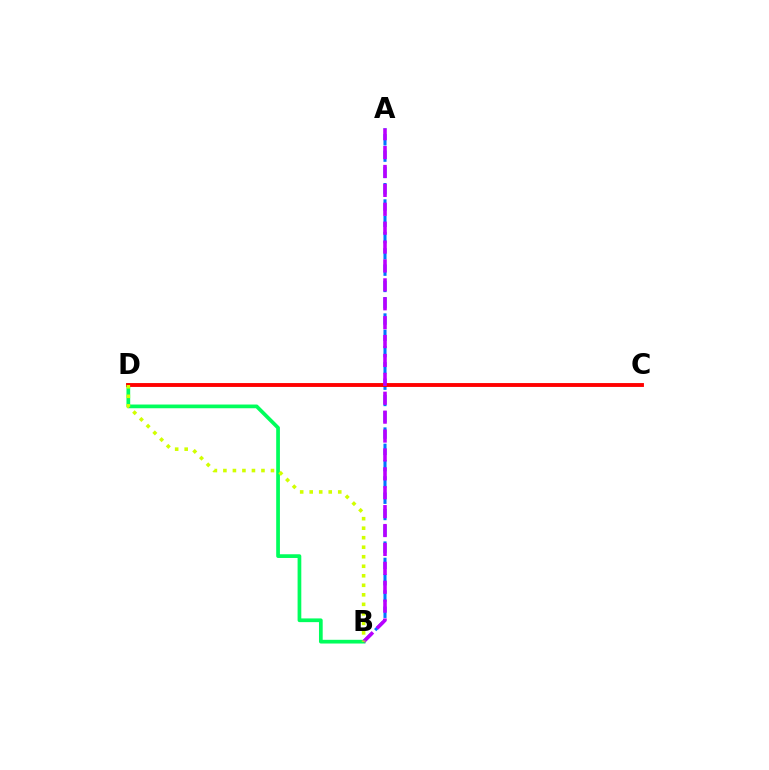{('A', 'B'): [{'color': '#0074ff', 'line_style': 'dashed', 'thickness': 2.21}, {'color': '#b900ff', 'line_style': 'dashed', 'thickness': 2.57}], ('B', 'D'): [{'color': '#00ff5c', 'line_style': 'solid', 'thickness': 2.68}, {'color': '#d1ff00', 'line_style': 'dotted', 'thickness': 2.59}], ('C', 'D'): [{'color': '#ff0000', 'line_style': 'solid', 'thickness': 2.79}]}